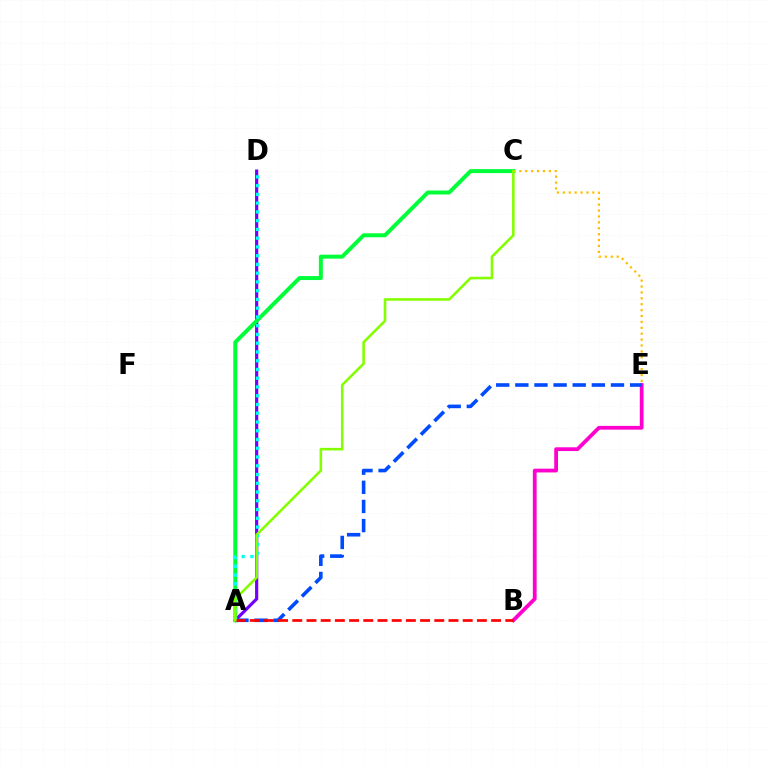{('A', 'D'): [{'color': '#7200ff', 'line_style': 'solid', 'thickness': 2.3}, {'color': '#00fff6', 'line_style': 'dotted', 'thickness': 2.38}], ('A', 'C'): [{'color': '#00ff39', 'line_style': 'solid', 'thickness': 2.86}, {'color': '#84ff00', 'line_style': 'solid', 'thickness': 1.86}], ('C', 'E'): [{'color': '#ffbd00', 'line_style': 'dotted', 'thickness': 1.6}], ('B', 'E'): [{'color': '#ff00cf', 'line_style': 'solid', 'thickness': 2.72}], ('A', 'E'): [{'color': '#004bff', 'line_style': 'dashed', 'thickness': 2.6}], ('A', 'B'): [{'color': '#ff0000', 'line_style': 'dashed', 'thickness': 1.93}]}